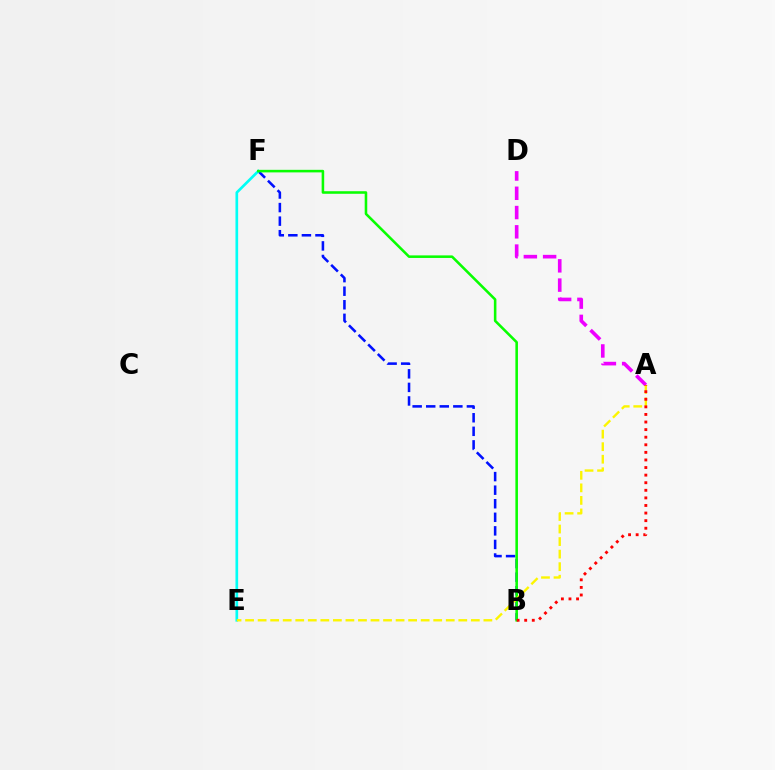{('A', 'D'): [{'color': '#ee00ff', 'line_style': 'dashed', 'thickness': 2.62}], ('B', 'F'): [{'color': '#0010ff', 'line_style': 'dashed', 'thickness': 1.84}, {'color': '#08ff00', 'line_style': 'solid', 'thickness': 1.85}], ('E', 'F'): [{'color': '#00fff6', 'line_style': 'solid', 'thickness': 1.93}], ('A', 'E'): [{'color': '#fcf500', 'line_style': 'dashed', 'thickness': 1.7}], ('A', 'B'): [{'color': '#ff0000', 'line_style': 'dotted', 'thickness': 2.06}]}